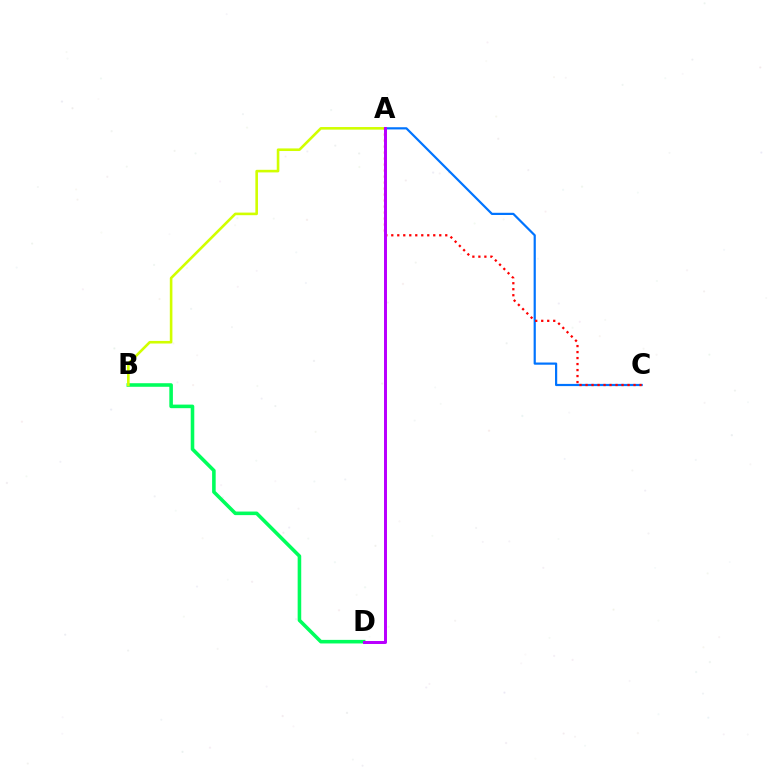{('B', 'D'): [{'color': '#00ff5c', 'line_style': 'solid', 'thickness': 2.57}], ('A', 'C'): [{'color': '#0074ff', 'line_style': 'solid', 'thickness': 1.58}, {'color': '#ff0000', 'line_style': 'dotted', 'thickness': 1.63}], ('A', 'B'): [{'color': '#d1ff00', 'line_style': 'solid', 'thickness': 1.87}], ('A', 'D'): [{'color': '#b900ff', 'line_style': 'solid', 'thickness': 2.15}]}